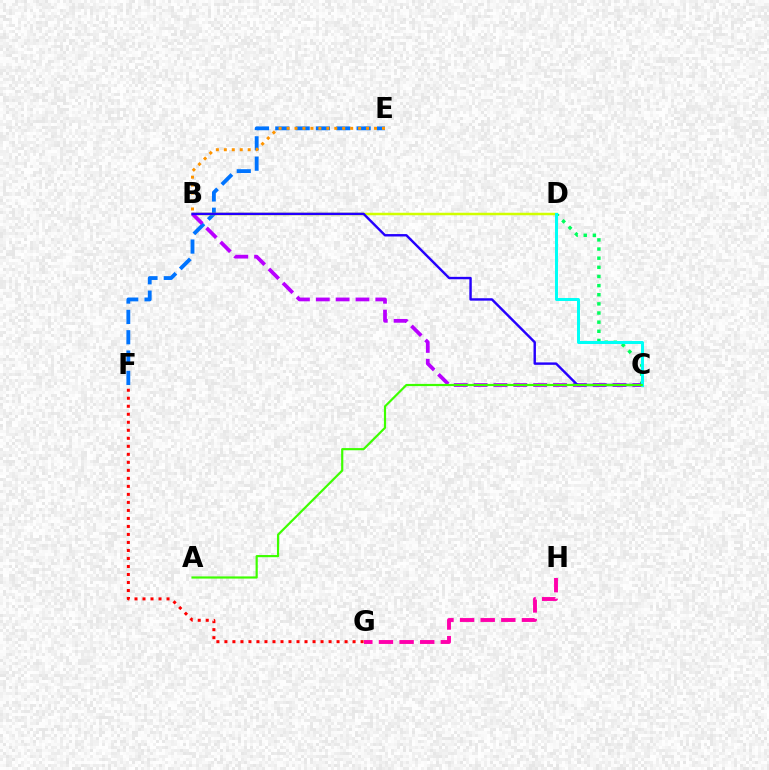{('E', 'F'): [{'color': '#0074ff', 'line_style': 'dashed', 'thickness': 2.76}], ('B', 'D'): [{'color': '#d1ff00', 'line_style': 'solid', 'thickness': 1.8}], ('C', 'D'): [{'color': '#00ff5c', 'line_style': 'dotted', 'thickness': 2.48}, {'color': '#00fff6', 'line_style': 'solid', 'thickness': 2.17}], ('F', 'G'): [{'color': '#ff0000', 'line_style': 'dotted', 'thickness': 2.18}], ('B', 'C'): [{'color': '#b900ff', 'line_style': 'dashed', 'thickness': 2.7}, {'color': '#2500ff', 'line_style': 'solid', 'thickness': 1.74}], ('G', 'H'): [{'color': '#ff00ac', 'line_style': 'dashed', 'thickness': 2.8}], ('A', 'C'): [{'color': '#3dff00', 'line_style': 'solid', 'thickness': 1.57}], ('B', 'E'): [{'color': '#ff9400', 'line_style': 'dotted', 'thickness': 2.16}]}